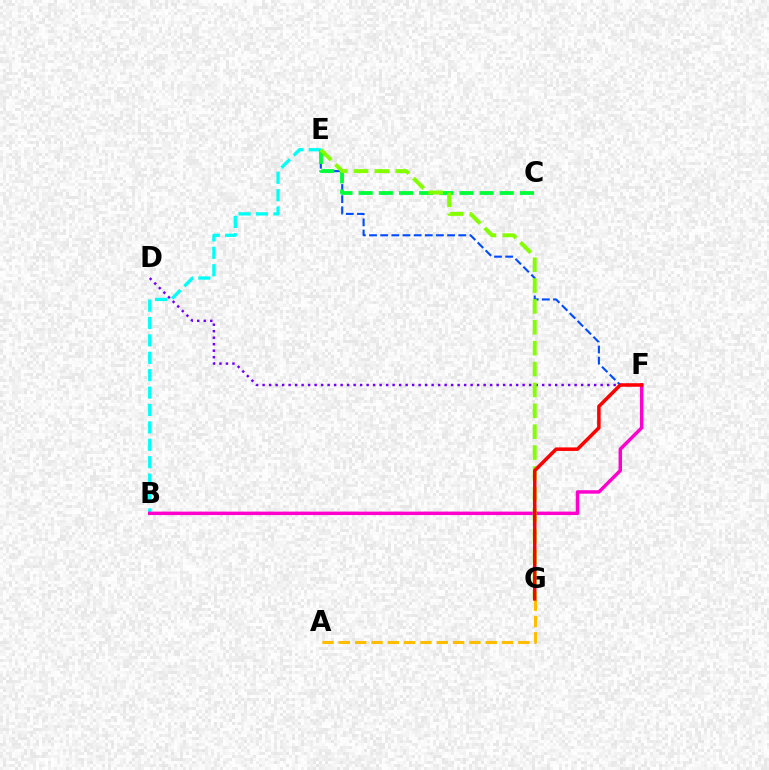{('E', 'F'): [{'color': '#004bff', 'line_style': 'dashed', 'thickness': 1.52}], ('B', 'E'): [{'color': '#00fff6', 'line_style': 'dashed', 'thickness': 2.36}], ('D', 'F'): [{'color': '#7200ff', 'line_style': 'dotted', 'thickness': 1.77}], ('C', 'E'): [{'color': '#00ff39', 'line_style': 'dashed', 'thickness': 2.74}], ('B', 'F'): [{'color': '#ff00cf', 'line_style': 'solid', 'thickness': 2.49}], ('E', 'G'): [{'color': '#84ff00', 'line_style': 'dashed', 'thickness': 2.84}], ('A', 'G'): [{'color': '#ffbd00', 'line_style': 'dashed', 'thickness': 2.22}], ('F', 'G'): [{'color': '#ff0000', 'line_style': 'solid', 'thickness': 2.53}]}